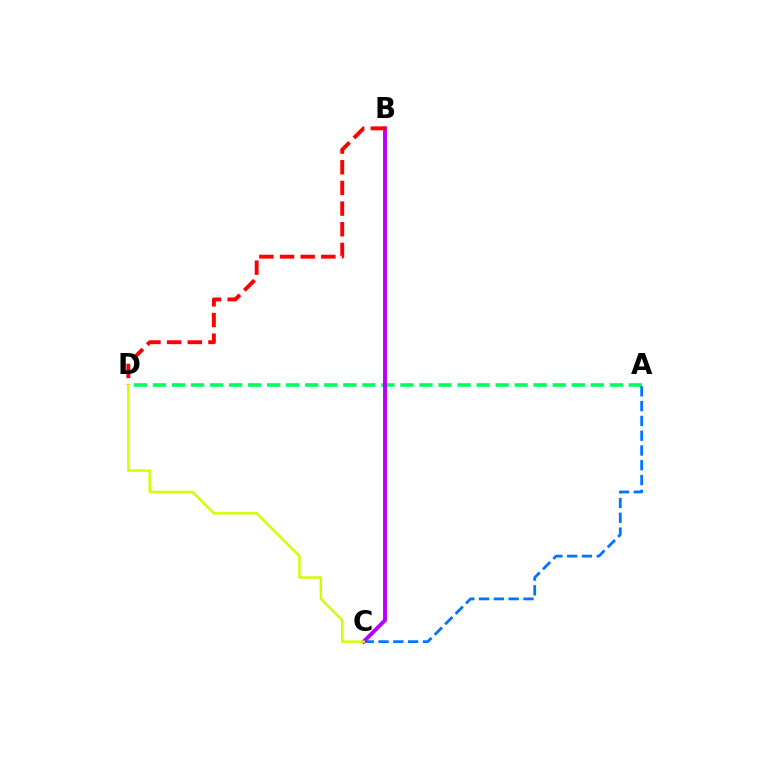{('A', 'D'): [{'color': '#00ff5c', 'line_style': 'dashed', 'thickness': 2.59}], ('A', 'C'): [{'color': '#0074ff', 'line_style': 'dashed', 'thickness': 2.01}], ('B', 'C'): [{'color': '#b900ff', 'line_style': 'solid', 'thickness': 2.81}], ('B', 'D'): [{'color': '#ff0000', 'line_style': 'dashed', 'thickness': 2.81}], ('C', 'D'): [{'color': '#d1ff00', 'line_style': 'solid', 'thickness': 1.78}]}